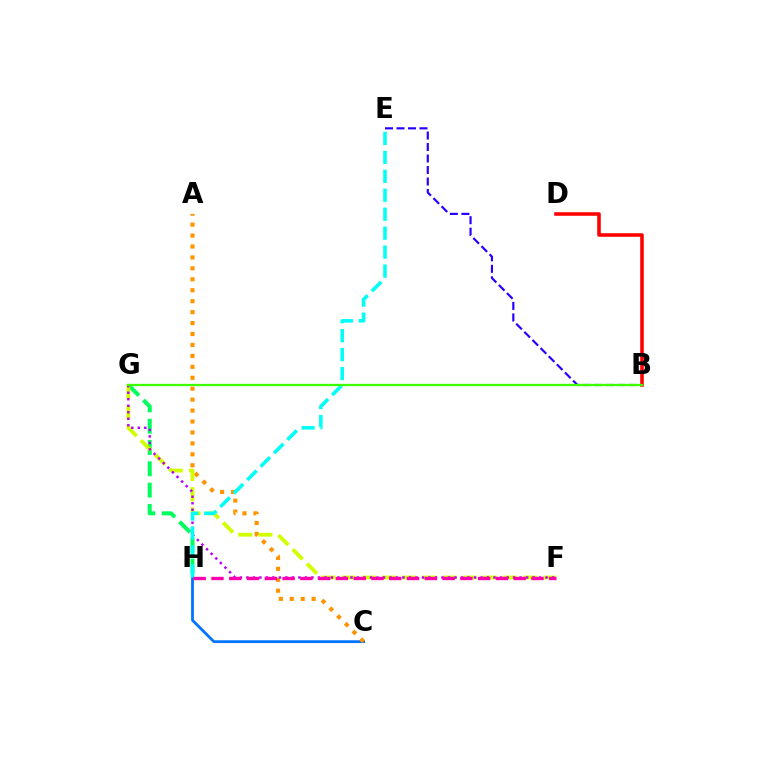{('C', 'H'): [{'color': '#0074ff', 'line_style': 'solid', 'thickness': 2.0}], ('G', 'H'): [{'color': '#00ff5c', 'line_style': 'dashed', 'thickness': 2.89}], ('A', 'C'): [{'color': '#ff9400', 'line_style': 'dotted', 'thickness': 2.97}], ('F', 'G'): [{'color': '#d1ff00', 'line_style': 'dashed', 'thickness': 2.74}, {'color': '#b900ff', 'line_style': 'dotted', 'thickness': 1.77}], ('E', 'H'): [{'color': '#00fff6', 'line_style': 'dashed', 'thickness': 2.58}], ('F', 'H'): [{'color': '#ff00ac', 'line_style': 'dashed', 'thickness': 2.42}], ('B', 'E'): [{'color': '#2500ff', 'line_style': 'dashed', 'thickness': 1.56}], ('B', 'D'): [{'color': '#ff0000', 'line_style': 'solid', 'thickness': 2.57}], ('B', 'G'): [{'color': '#3dff00', 'line_style': 'solid', 'thickness': 1.65}]}